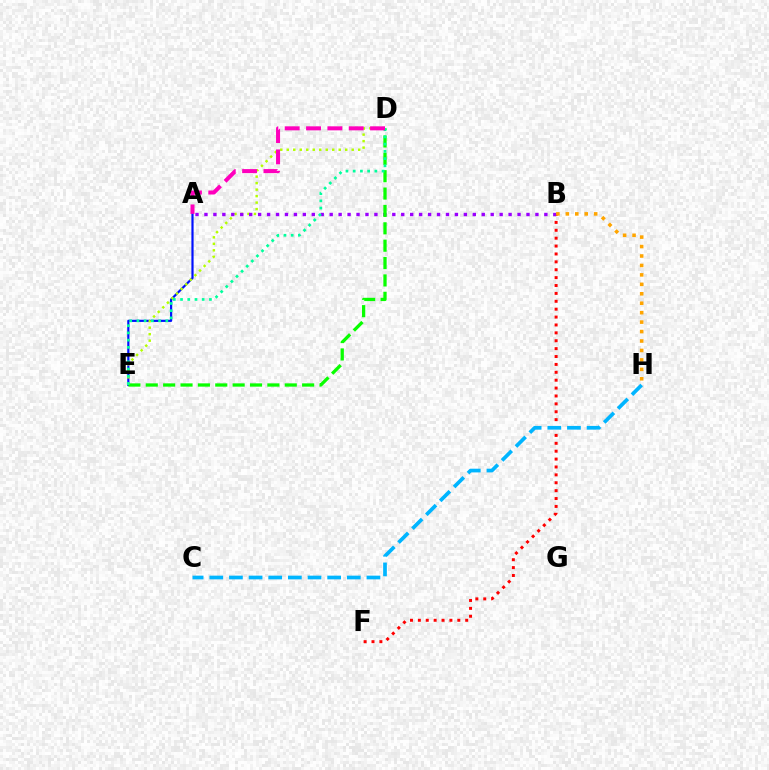{('B', 'F'): [{'color': '#ff0000', 'line_style': 'dotted', 'thickness': 2.14}], ('A', 'E'): [{'color': '#0010ff', 'line_style': 'solid', 'thickness': 1.57}], ('D', 'E'): [{'color': '#b3ff00', 'line_style': 'dotted', 'thickness': 1.76}, {'color': '#08ff00', 'line_style': 'dashed', 'thickness': 2.36}, {'color': '#00ff9d', 'line_style': 'dotted', 'thickness': 1.96}], ('A', 'B'): [{'color': '#9b00ff', 'line_style': 'dotted', 'thickness': 2.43}], ('B', 'H'): [{'color': '#ffa500', 'line_style': 'dotted', 'thickness': 2.57}], ('C', 'H'): [{'color': '#00b5ff', 'line_style': 'dashed', 'thickness': 2.67}], ('A', 'D'): [{'color': '#ff00bd', 'line_style': 'dashed', 'thickness': 2.9}]}